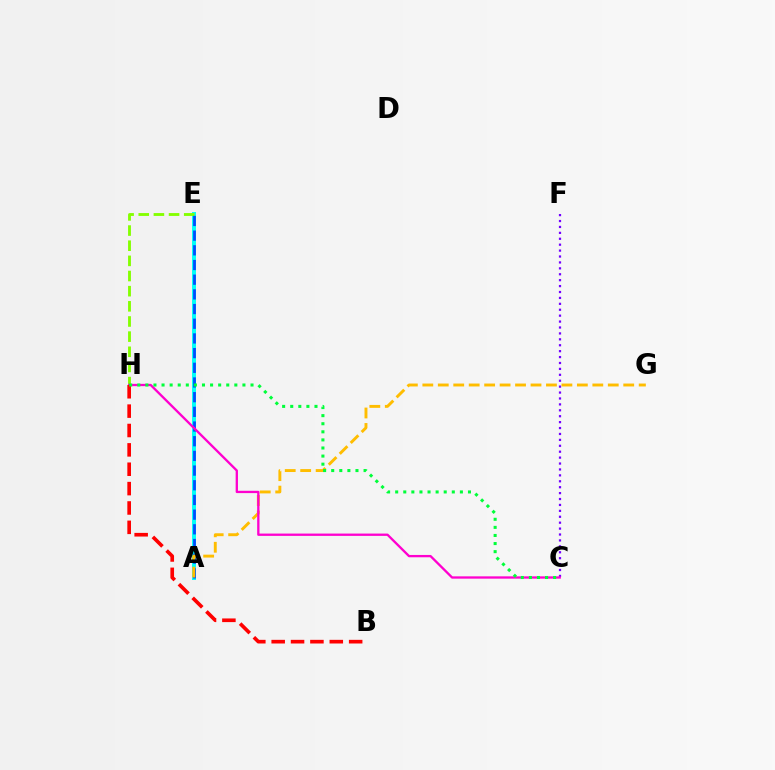{('C', 'F'): [{'color': '#7200ff', 'line_style': 'dotted', 'thickness': 1.61}], ('A', 'E'): [{'color': '#00fff6', 'line_style': 'solid', 'thickness': 2.84}, {'color': '#004bff', 'line_style': 'dashed', 'thickness': 1.99}], ('E', 'H'): [{'color': '#84ff00', 'line_style': 'dashed', 'thickness': 2.06}], ('A', 'G'): [{'color': '#ffbd00', 'line_style': 'dashed', 'thickness': 2.1}], ('C', 'H'): [{'color': '#ff00cf', 'line_style': 'solid', 'thickness': 1.67}, {'color': '#00ff39', 'line_style': 'dotted', 'thickness': 2.2}], ('B', 'H'): [{'color': '#ff0000', 'line_style': 'dashed', 'thickness': 2.63}]}